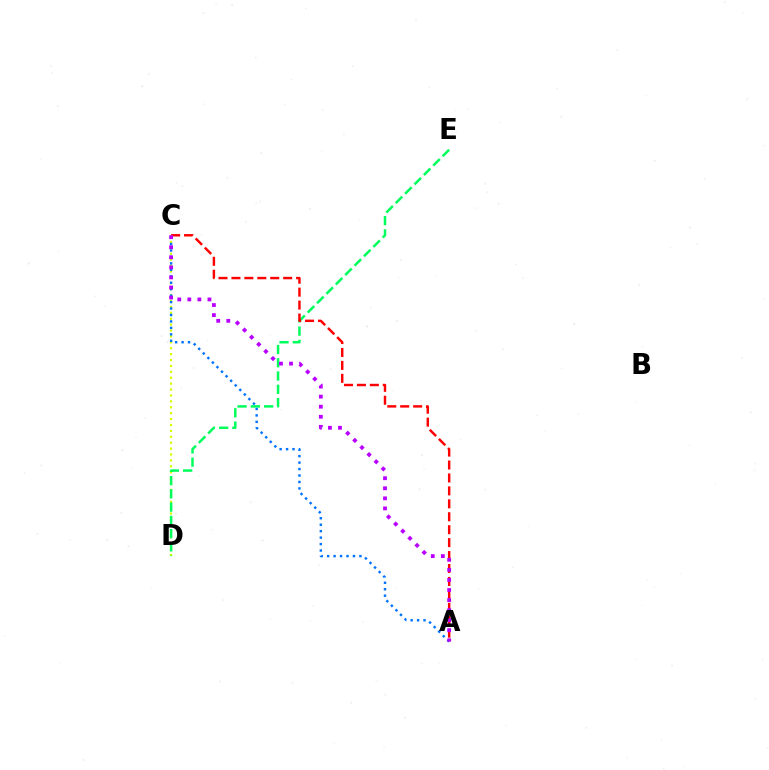{('C', 'D'): [{'color': '#d1ff00', 'line_style': 'dotted', 'thickness': 1.6}], ('D', 'E'): [{'color': '#00ff5c', 'line_style': 'dashed', 'thickness': 1.8}], ('A', 'C'): [{'color': '#0074ff', 'line_style': 'dotted', 'thickness': 1.75}, {'color': '#ff0000', 'line_style': 'dashed', 'thickness': 1.76}, {'color': '#b900ff', 'line_style': 'dotted', 'thickness': 2.73}]}